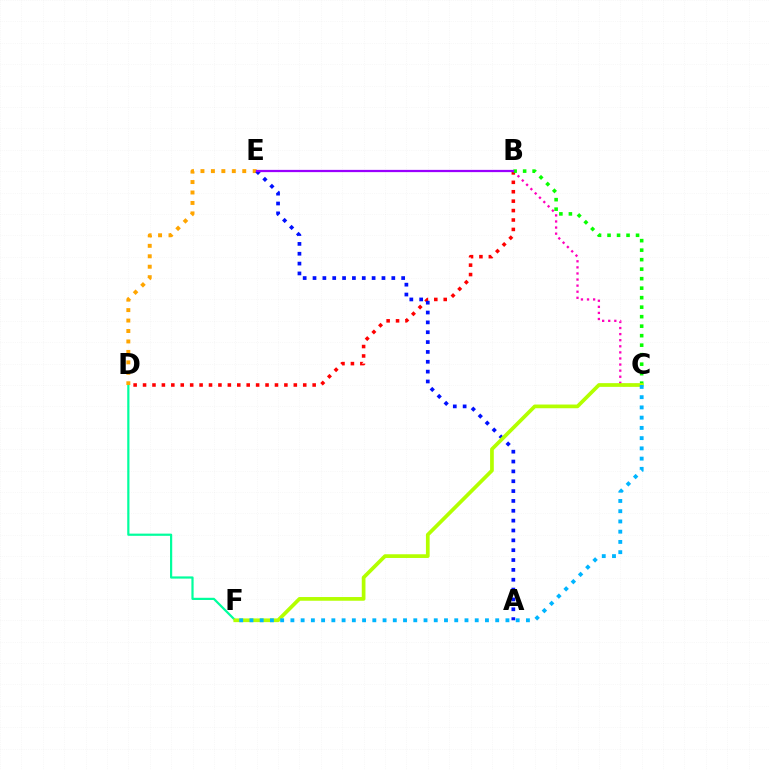{('B', 'C'): [{'color': '#ff00bd', 'line_style': 'dotted', 'thickness': 1.65}, {'color': '#08ff00', 'line_style': 'dotted', 'thickness': 2.58}], ('B', 'D'): [{'color': '#ff0000', 'line_style': 'dotted', 'thickness': 2.56}], ('D', 'F'): [{'color': '#00ff9d', 'line_style': 'solid', 'thickness': 1.59}], ('D', 'E'): [{'color': '#ffa500', 'line_style': 'dotted', 'thickness': 2.84}], ('A', 'E'): [{'color': '#0010ff', 'line_style': 'dotted', 'thickness': 2.68}], ('C', 'F'): [{'color': '#b3ff00', 'line_style': 'solid', 'thickness': 2.67}, {'color': '#00b5ff', 'line_style': 'dotted', 'thickness': 2.78}], ('B', 'E'): [{'color': '#9b00ff', 'line_style': 'solid', 'thickness': 1.62}]}